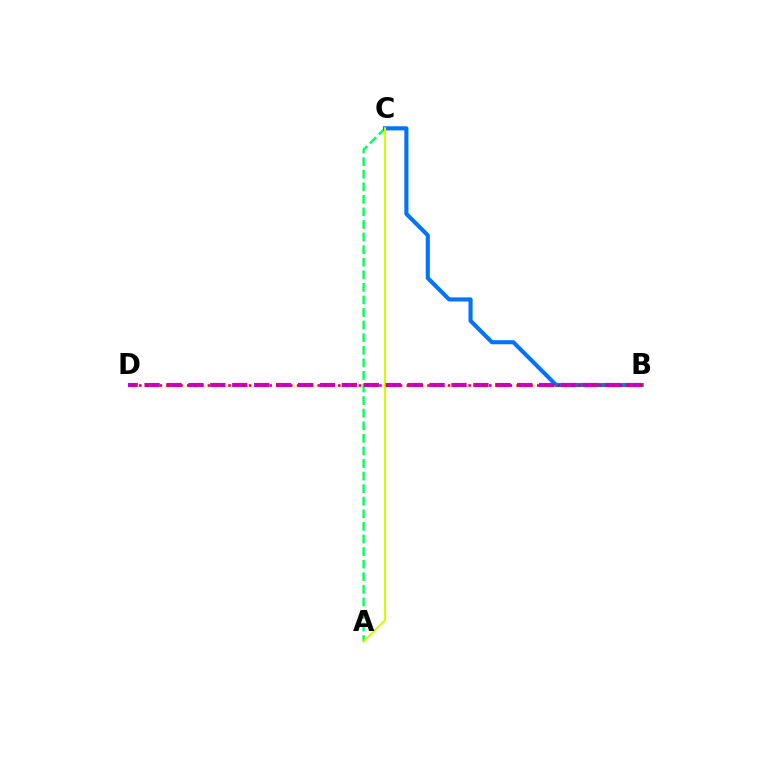{('A', 'C'): [{'color': '#00ff5c', 'line_style': 'dashed', 'thickness': 1.71}, {'color': '#d1ff00', 'line_style': 'solid', 'thickness': 1.51}], ('B', 'C'): [{'color': '#0074ff', 'line_style': 'solid', 'thickness': 2.96}], ('B', 'D'): [{'color': '#b900ff', 'line_style': 'dashed', 'thickness': 2.98}, {'color': '#ff0000', 'line_style': 'dotted', 'thickness': 1.86}]}